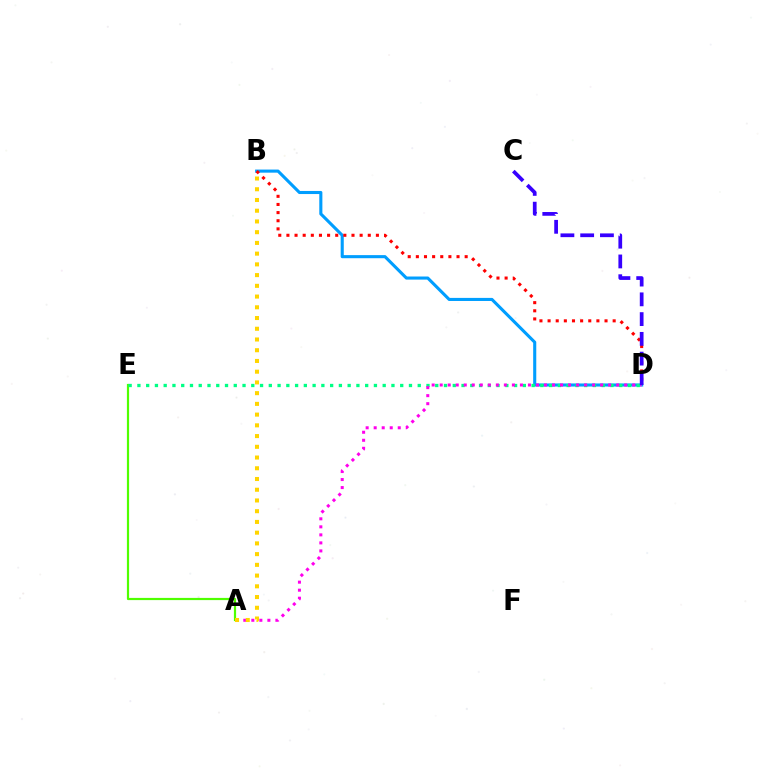{('A', 'E'): [{'color': '#4fff00', 'line_style': 'solid', 'thickness': 1.58}], ('B', 'D'): [{'color': '#009eff', 'line_style': 'solid', 'thickness': 2.22}, {'color': '#ff0000', 'line_style': 'dotted', 'thickness': 2.21}], ('D', 'E'): [{'color': '#00ff86', 'line_style': 'dotted', 'thickness': 2.38}], ('A', 'D'): [{'color': '#ff00ed', 'line_style': 'dotted', 'thickness': 2.18}], ('C', 'D'): [{'color': '#3700ff', 'line_style': 'dashed', 'thickness': 2.68}], ('A', 'B'): [{'color': '#ffd500', 'line_style': 'dotted', 'thickness': 2.92}]}